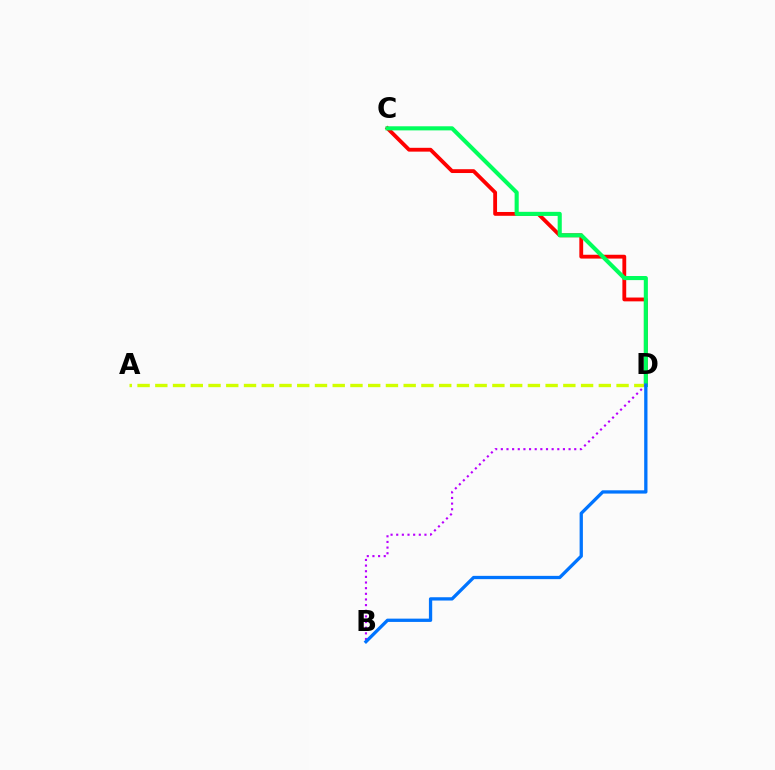{('C', 'D'): [{'color': '#ff0000', 'line_style': 'solid', 'thickness': 2.75}, {'color': '#00ff5c', 'line_style': 'solid', 'thickness': 2.95}], ('A', 'D'): [{'color': '#d1ff00', 'line_style': 'dashed', 'thickness': 2.41}], ('B', 'D'): [{'color': '#b900ff', 'line_style': 'dotted', 'thickness': 1.53}, {'color': '#0074ff', 'line_style': 'solid', 'thickness': 2.37}]}